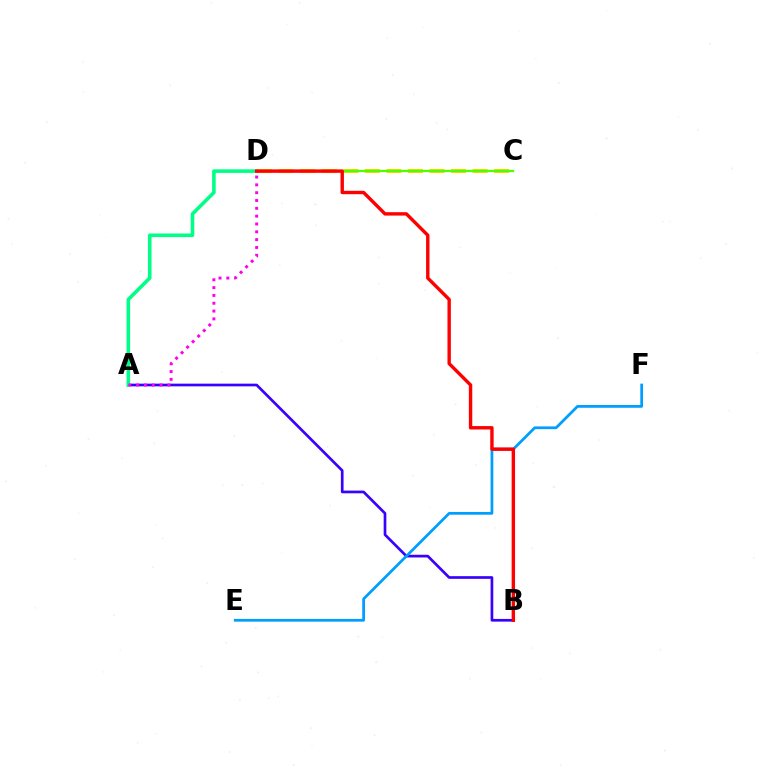{('A', 'B'): [{'color': '#3700ff', 'line_style': 'solid', 'thickness': 1.94}], ('C', 'D'): [{'color': '#ffd500', 'line_style': 'dashed', 'thickness': 2.93}, {'color': '#4fff00', 'line_style': 'solid', 'thickness': 1.65}], ('A', 'D'): [{'color': '#00ff86', 'line_style': 'solid', 'thickness': 2.58}, {'color': '#ff00ed', 'line_style': 'dotted', 'thickness': 2.13}], ('E', 'F'): [{'color': '#009eff', 'line_style': 'solid', 'thickness': 1.98}], ('B', 'D'): [{'color': '#ff0000', 'line_style': 'solid', 'thickness': 2.44}]}